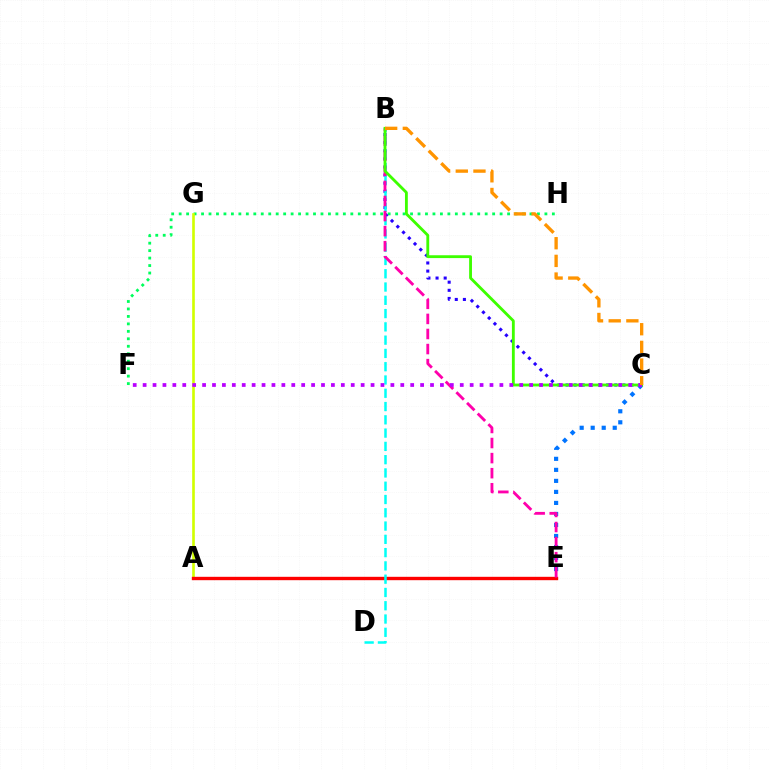{('F', 'H'): [{'color': '#00ff5c', 'line_style': 'dotted', 'thickness': 2.03}], ('C', 'E'): [{'color': '#0074ff', 'line_style': 'dotted', 'thickness': 2.99}], ('A', 'G'): [{'color': '#d1ff00', 'line_style': 'solid', 'thickness': 1.91}], ('B', 'C'): [{'color': '#2500ff', 'line_style': 'dotted', 'thickness': 2.21}, {'color': '#3dff00', 'line_style': 'solid', 'thickness': 2.04}, {'color': '#ff9400', 'line_style': 'dashed', 'thickness': 2.4}], ('A', 'E'): [{'color': '#ff0000', 'line_style': 'solid', 'thickness': 2.43}], ('B', 'D'): [{'color': '#00fff6', 'line_style': 'dashed', 'thickness': 1.8}], ('B', 'E'): [{'color': '#ff00ac', 'line_style': 'dashed', 'thickness': 2.05}], ('C', 'F'): [{'color': '#b900ff', 'line_style': 'dotted', 'thickness': 2.69}]}